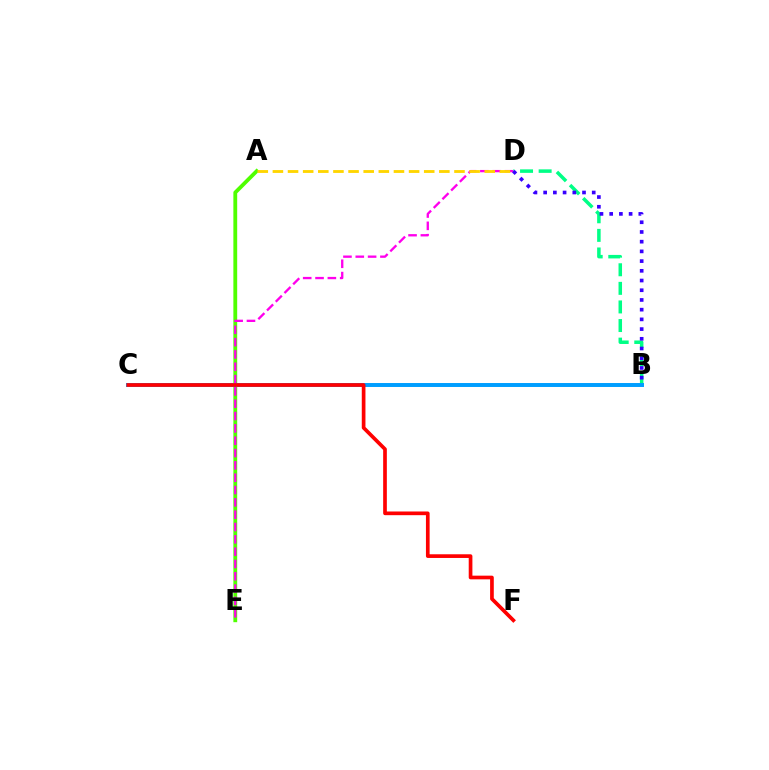{('A', 'E'): [{'color': '#4fff00', 'line_style': 'solid', 'thickness': 2.75}], ('B', 'D'): [{'color': '#00ff86', 'line_style': 'dashed', 'thickness': 2.53}, {'color': '#3700ff', 'line_style': 'dotted', 'thickness': 2.64}], ('B', 'C'): [{'color': '#009eff', 'line_style': 'solid', 'thickness': 2.85}], ('D', 'E'): [{'color': '#ff00ed', 'line_style': 'dashed', 'thickness': 1.67}], ('C', 'F'): [{'color': '#ff0000', 'line_style': 'solid', 'thickness': 2.65}], ('A', 'D'): [{'color': '#ffd500', 'line_style': 'dashed', 'thickness': 2.06}]}